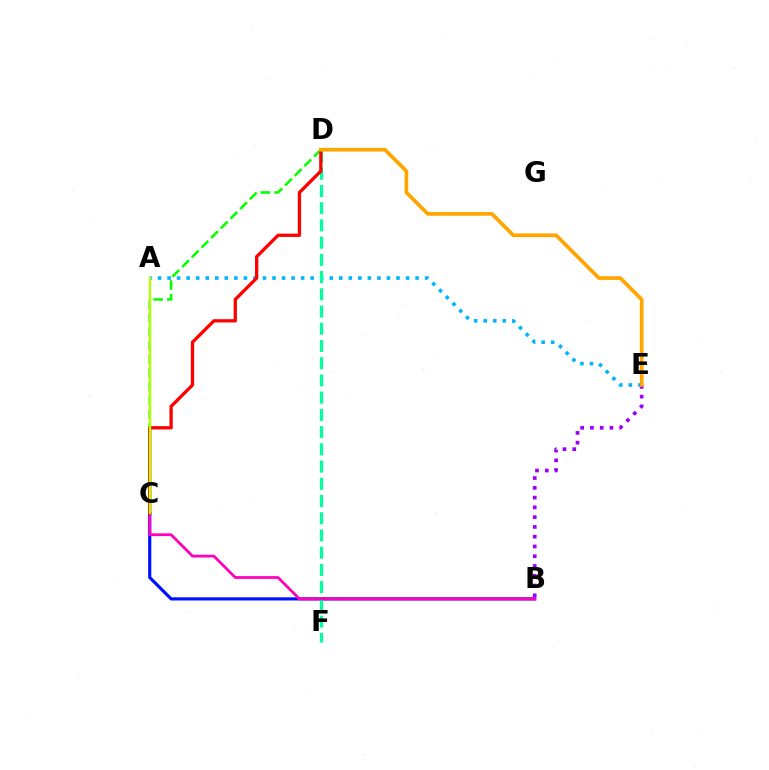{('A', 'E'): [{'color': '#00b5ff', 'line_style': 'dotted', 'thickness': 2.59}], ('B', 'C'): [{'color': '#0010ff', 'line_style': 'solid', 'thickness': 2.29}, {'color': '#ff00bd', 'line_style': 'solid', 'thickness': 2.0}], ('D', 'F'): [{'color': '#00ff9d', 'line_style': 'dashed', 'thickness': 2.34}], ('C', 'D'): [{'color': '#08ff00', 'line_style': 'dashed', 'thickness': 1.86}, {'color': '#ff0000', 'line_style': 'solid', 'thickness': 2.36}], ('B', 'E'): [{'color': '#9b00ff', 'line_style': 'dotted', 'thickness': 2.65}], ('D', 'E'): [{'color': '#ffa500', 'line_style': 'solid', 'thickness': 2.67}], ('A', 'C'): [{'color': '#b3ff00', 'line_style': 'solid', 'thickness': 1.7}]}